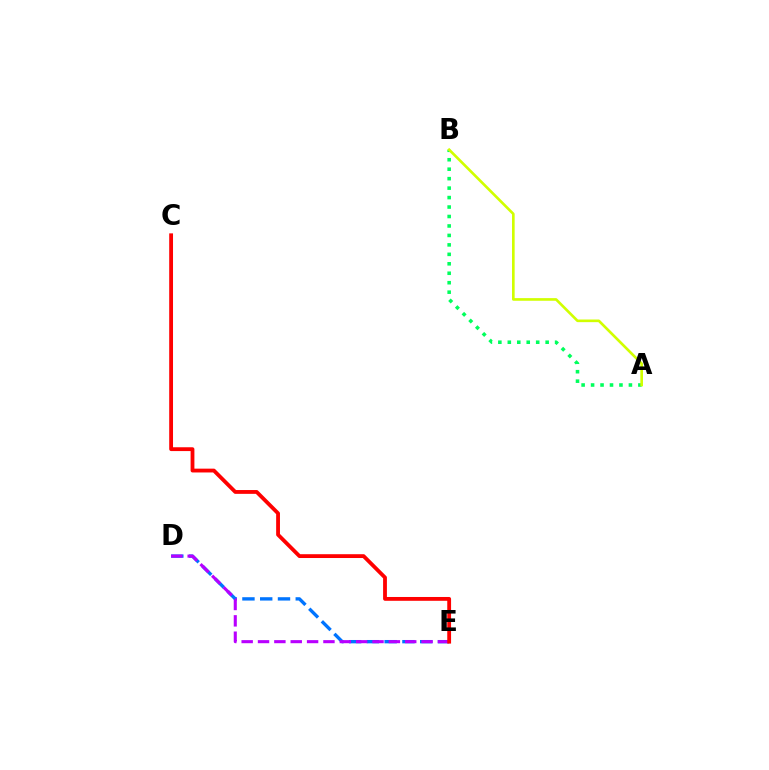{('A', 'B'): [{'color': '#00ff5c', 'line_style': 'dotted', 'thickness': 2.57}, {'color': '#d1ff00', 'line_style': 'solid', 'thickness': 1.9}], ('D', 'E'): [{'color': '#0074ff', 'line_style': 'dashed', 'thickness': 2.41}, {'color': '#b900ff', 'line_style': 'dashed', 'thickness': 2.22}], ('C', 'E'): [{'color': '#ff0000', 'line_style': 'solid', 'thickness': 2.75}]}